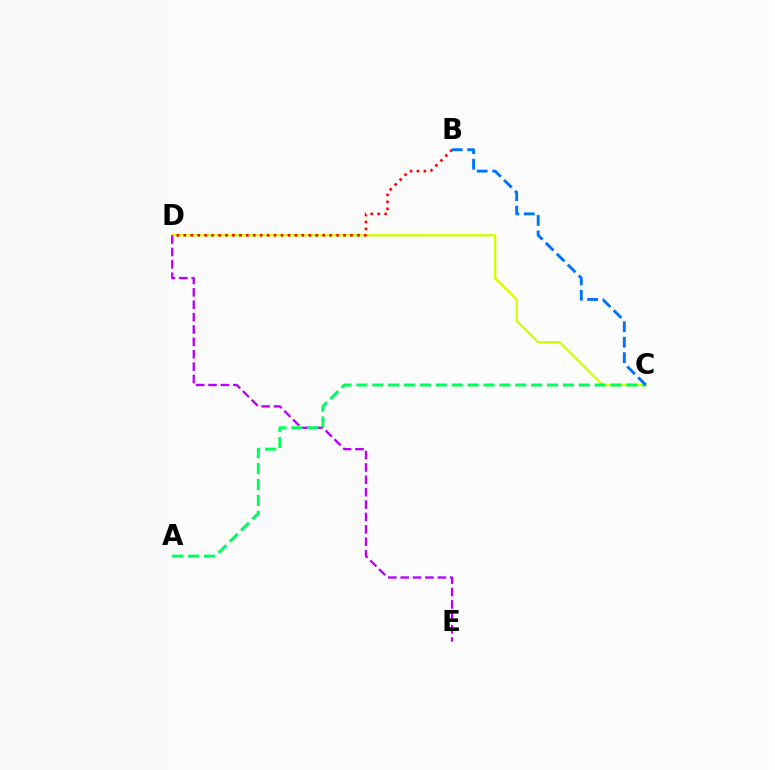{('C', 'D'): [{'color': '#d1ff00', 'line_style': 'solid', 'thickness': 1.68}], ('D', 'E'): [{'color': '#b900ff', 'line_style': 'dashed', 'thickness': 1.68}], ('A', 'C'): [{'color': '#00ff5c', 'line_style': 'dashed', 'thickness': 2.16}], ('B', 'D'): [{'color': '#ff0000', 'line_style': 'dotted', 'thickness': 1.89}], ('B', 'C'): [{'color': '#0074ff', 'line_style': 'dashed', 'thickness': 2.1}]}